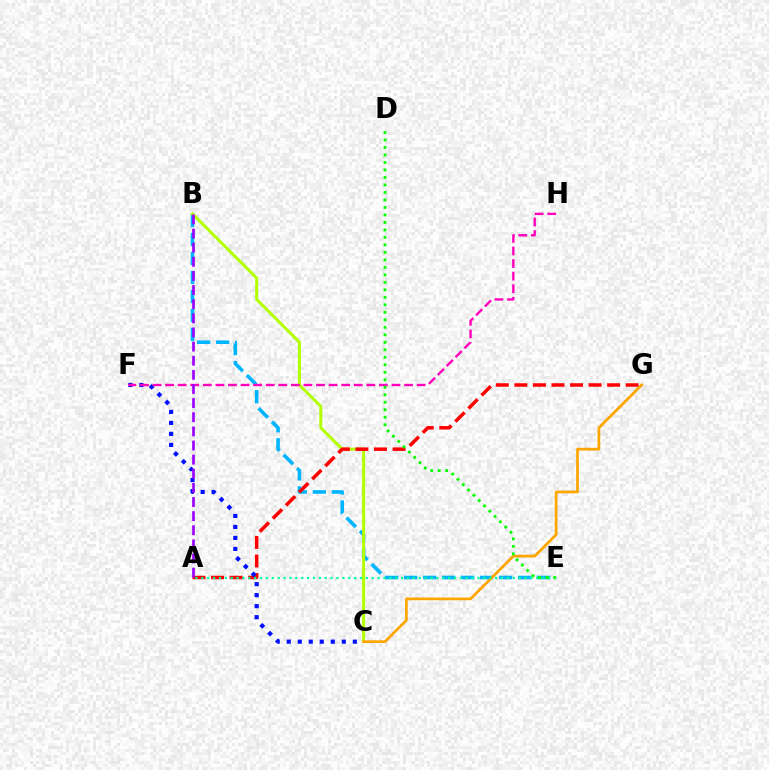{('B', 'E'): [{'color': '#00b5ff', 'line_style': 'dashed', 'thickness': 2.58}], ('B', 'C'): [{'color': '#b3ff00', 'line_style': 'solid', 'thickness': 2.17}], ('A', 'G'): [{'color': '#ff0000', 'line_style': 'dashed', 'thickness': 2.52}], ('C', 'G'): [{'color': '#ffa500', 'line_style': 'solid', 'thickness': 1.97}], ('C', 'F'): [{'color': '#0010ff', 'line_style': 'dotted', 'thickness': 2.99}], ('F', 'H'): [{'color': '#ff00bd', 'line_style': 'dashed', 'thickness': 1.71}], ('A', 'B'): [{'color': '#9b00ff', 'line_style': 'dashed', 'thickness': 1.92}], ('A', 'E'): [{'color': '#00ff9d', 'line_style': 'dotted', 'thickness': 1.6}], ('D', 'E'): [{'color': '#08ff00', 'line_style': 'dotted', 'thickness': 2.04}]}